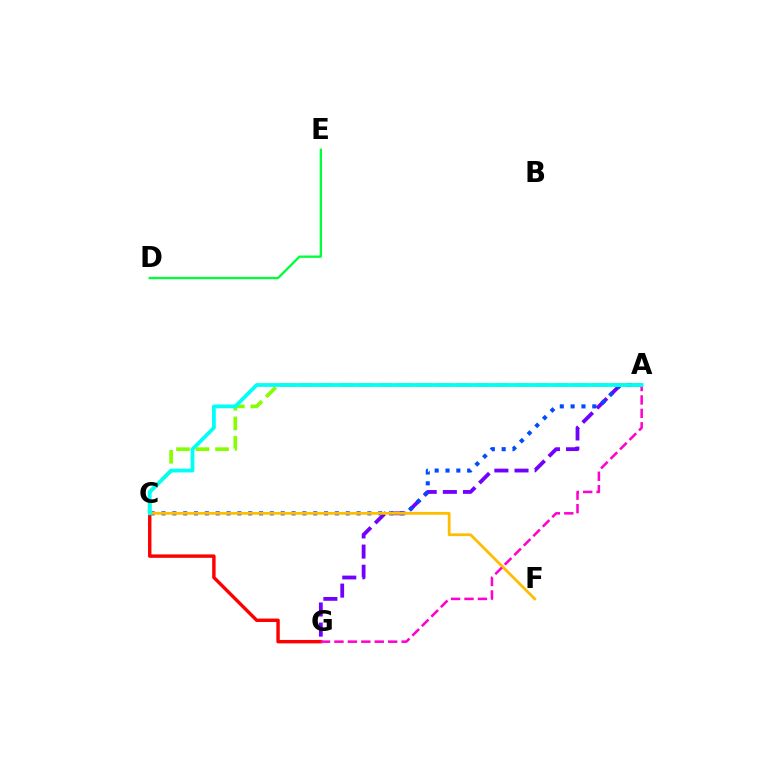{('A', 'G'): [{'color': '#7200ff', 'line_style': 'dashed', 'thickness': 2.74}, {'color': '#ff00cf', 'line_style': 'dashed', 'thickness': 1.82}], ('A', 'C'): [{'color': '#004bff', 'line_style': 'dotted', 'thickness': 2.94}, {'color': '#84ff00', 'line_style': 'dashed', 'thickness': 2.65}, {'color': '#00fff6', 'line_style': 'solid', 'thickness': 2.72}], ('D', 'E'): [{'color': '#00ff39', 'line_style': 'solid', 'thickness': 1.67}], ('C', 'G'): [{'color': '#ff0000', 'line_style': 'solid', 'thickness': 2.46}], ('C', 'F'): [{'color': '#ffbd00', 'line_style': 'solid', 'thickness': 2.0}]}